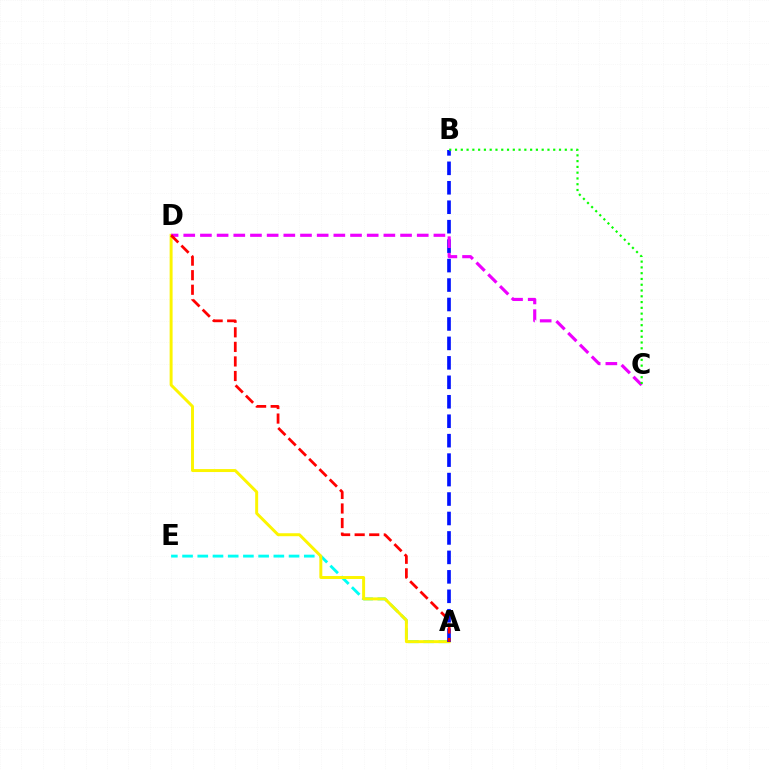{('A', 'E'): [{'color': '#00fff6', 'line_style': 'dashed', 'thickness': 2.07}], ('A', 'D'): [{'color': '#fcf500', 'line_style': 'solid', 'thickness': 2.13}, {'color': '#ff0000', 'line_style': 'dashed', 'thickness': 1.98}], ('A', 'B'): [{'color': '#0010ff', 'line_style': 'dashed', 'thickness': 2.64}], ('C', 'D'): [{'color': '#ee00ff', 'line_style': 'dashed', 'thickness': 2.27}], ('B', 'C'): [{'color': '#08ff00', 'line_style': 'dotted', 'thickness': 1.57}]}